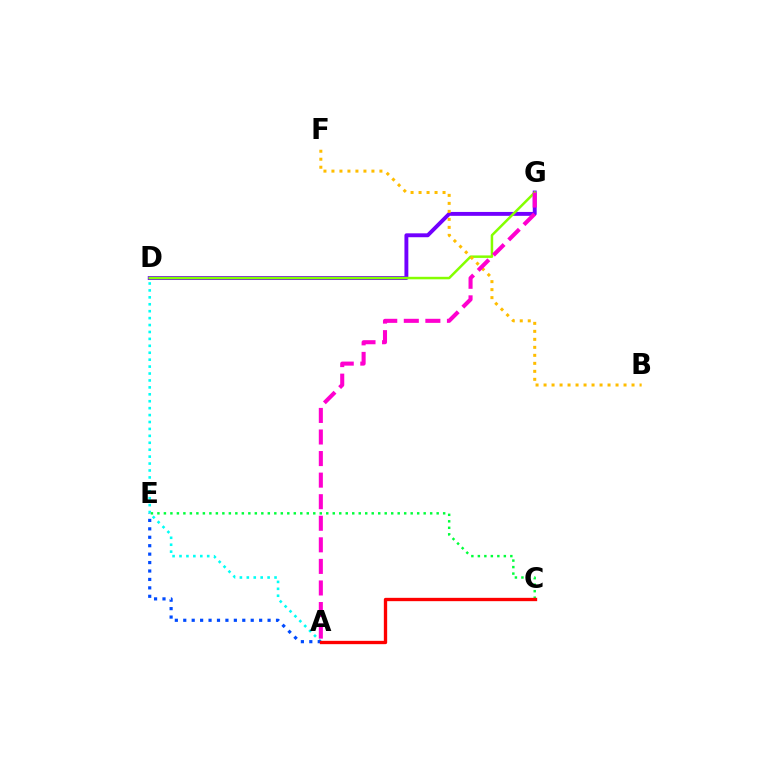{('A', 'D'): [{'color': '#00fff6', 'line_style': 'dotted', 'thickness': 1.88}], ('C', 'E'): [{'color': '#00ff39', 'line_style': 'dotted', 'thickness': 1.76}], ('D', 'G'): [{'color': '#7200ff', 'line_style': 'solid', 'thickness': 2.81}, {'color': '#84ff00', 'line_style': 'solid', 'thickness': 1.8}], ('A', 'E'): [{'color': '#004bff', 'line_style': 'dotted', 'thickness': 2.29}], ('B', 'F'): [{'color': '#ffbd00', 'line_style': 'dotted', 'thickness': 2.17}], ('A', 'G'): [{'color': '#ff00cf', 'line_style': 'dashed', 'thickness': 2.93}], ('A', 'C'): [{'color': '#ff0000', 'line_style': 'solid', 'thickness': 2.4}]}